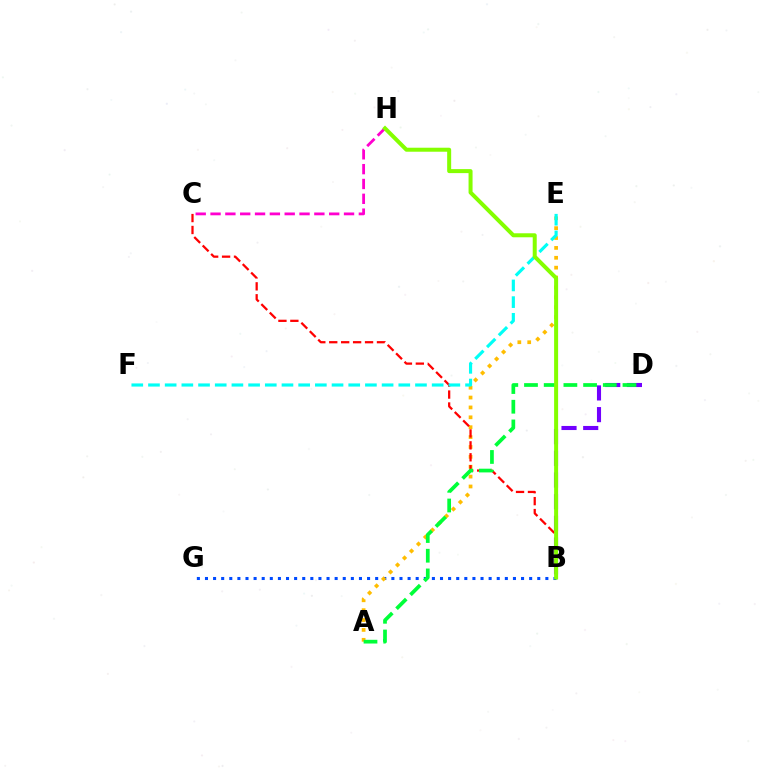{('B', 'G'): [{'color': '#004bff', 'line_style': 'dotted', 'thickness': 2.2}], ('C', 'H'): [{'color': '#ff00cf', 'line_style': 'dashed', 'thickness': 2.01}], ('A', 'E'): [{'color': '#ffbd00', 'line_style': 'dotted', 'thickness': 2.68}], ('B', 'C'): [{'color': '#ff0000', 'line_style': 'dashed', 'thickness': 1.62}], ('B', 'D'): [{'color': '#7200ff', 'line_style': 'dashed', 'thickness': 2.95}], ('A', 'D'): [{'color': '#00ff39', 'line_style': 'dashed', 'thickness': 2.68}], ('E', 'F'): [{'color': '#00fff6', 'line_style': 'dashed', 'thickness': 2.27}], ('B', 'H'): [{'color': '#84ff00', 'line_style': 'solid', 'thickness': 2.88}]}